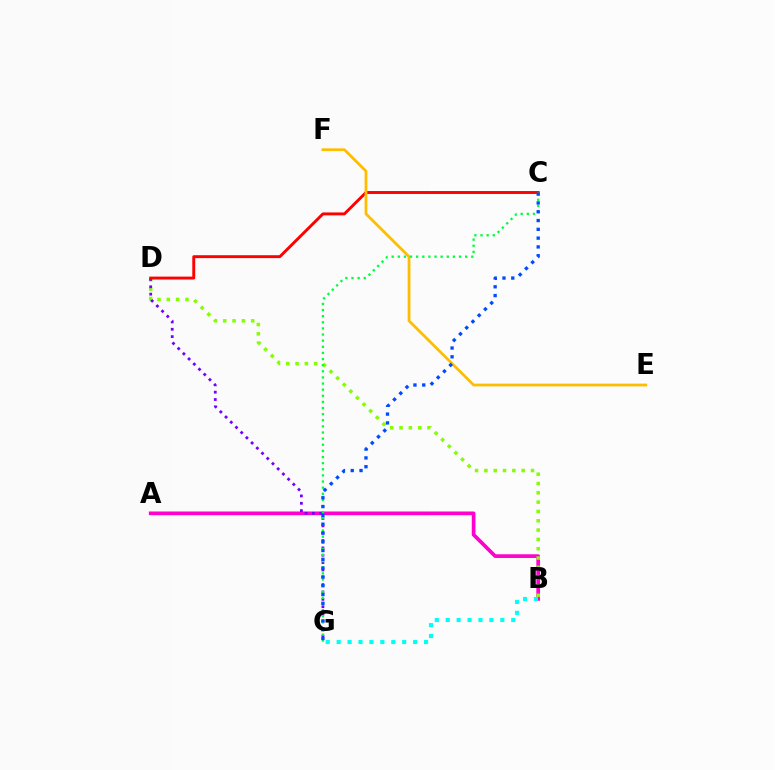{('A', 'B'): [{'color': '#ff00cf', 'line_style': 'solid', 'thickness': 2.65}], ('B', 'D'): [{'color': '#84ff00', 'line_style': 'dotted', 'thickness': 2.53}], ('D', 'G'): [{'color': '#7200ff', 'line_style': 'dotted', 'thickness': 2.0}], ('B', 'G'): [{'color': '#00fff6', 'line_style': 'dotted', 'thickness': 2.97}], ('C', 'D'): [{'color': '#ff0000', 'line_style': 'solid', 'thickness': 2.1}], ('E', 'F'): [{'color': '#ffbd00', 'line_style': 'solid', 'thickness': 1.98}], ('C', 'G'): [{'color': '#00ff39', 'line_style': 'dotted', 'thickness': 1.66}, {'color': '#004bff', 'line_style': 'dotted', 'thickness': 2.39}]}